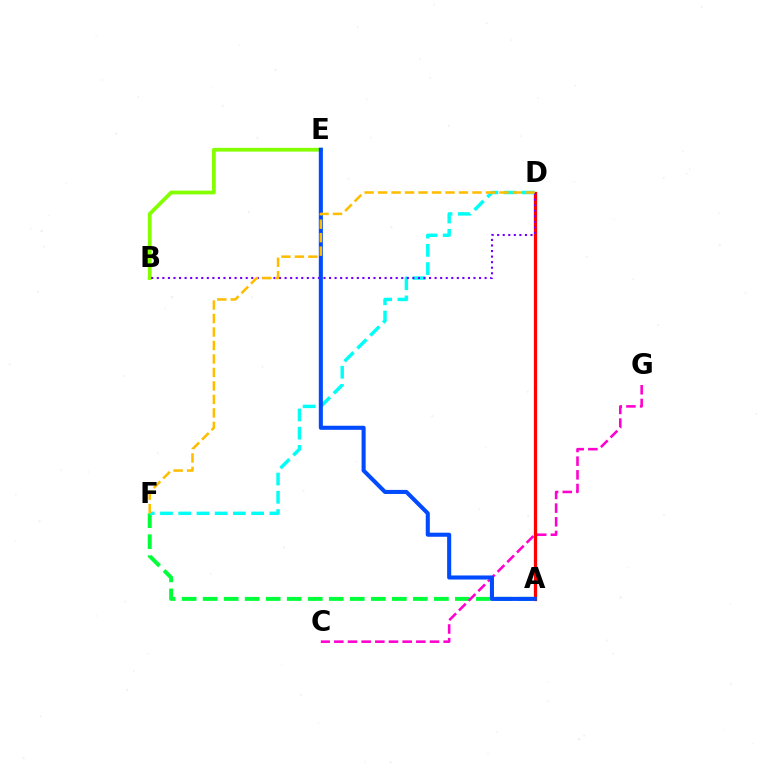{('A', 'F'): [{'color': '#00ff39', 'line_style': 'dashed', 'thickness': 2.86}], ('A', 'D'): [{'color': '#ff0000', 'line_style': 'solid', 'thickness': 2.35}], ('B', 'E'): [{'color': '#84ff00', 'line_style': 'solid', 'thickness': 2.7}], ('D', 'F'): [{'color': '#00fff6', 'line_style': 'dashed', 'thickness': 2.48}, {'color': '#ffbd00', 'line_style': 'dashed', 'thickness': 1.83}], ('B', 'D'): [{'color': '#7200ff', 'line_style': 'dotted', 'thickness': 1.51}], ('C', 'G'): [{'color': '#ff00cf', 'line_style': 'dashed', 'thickness': 1.86}], ('A', 'E'): [{'color': '#004bff', 'line_style': 'solid', 'thickness': 2.93}]}